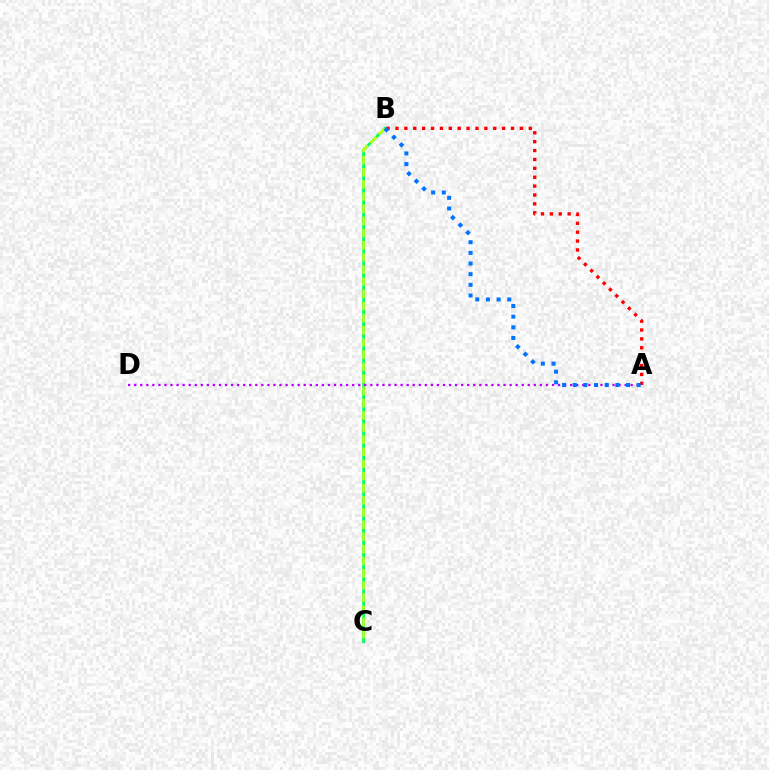{('A', 'B'): [{'color': '#ff0000', 'line_style': 'dotted', 'thickness': 2.41}, {'color': '#0074ff', 'line_style': 'dotted', 'thickness': 2.9}], ('B', 'C'): [{'color': '#00ff5c', 'line_style': 'solid', 'thickness': 2.0}, {'color': '#d1ff00', 'line_style': 'dashed', 'thickness': 1.65}], ('A', 'D'): [{'color': '#b900ff', 'line_style': 'dotted', 'thickness': 1.65}]}